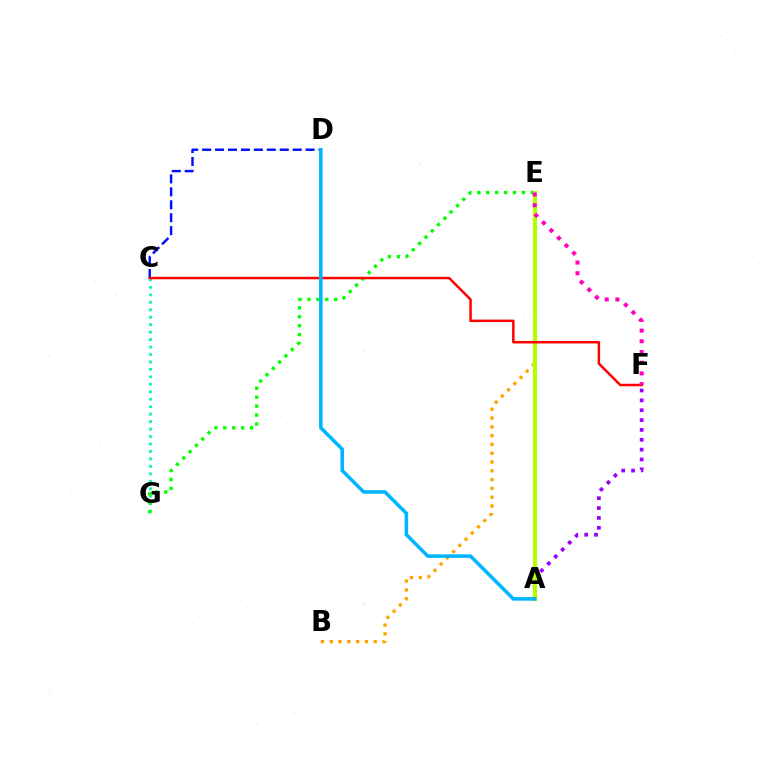{('A', 'F'): [{'color': '#9b00ff', 'line_style': 'dotted', 'thickness': 2.68}], ('C', 'G'): [{'color': '#00ff9d', 'line_style': 'dotted', 'thickness': 2.03}], ('B', 'E'): [{'color': '#ffa500', 'line_style': 'dotted', 'thickness': 2.39}], ('E', 'G'): [{'color': '#08ff00', 'line_style': 'dotted', 'thickness': 2.42}], ('A', 'E'): [{'color': '#b3ff00', 'line_style': 'solid', 'thickness': 2.97}], ('C', 'D'): [{'color': '#0010ff', 'line_style': 'dashed', 'thickness': 1.76}], ('C', 'F'): [{'color': '#ff0000', 'line_style': 'solid', 'thickness': 1.79}], ('A', 'D'): [{'color': '#00b5ff', 'line_style': 'solid', 'thickness': 2.54}], ('E', 'F'): [{'color': '#ff00bd', 'line_style': 'dotted', 'thickness': 2.91}]}